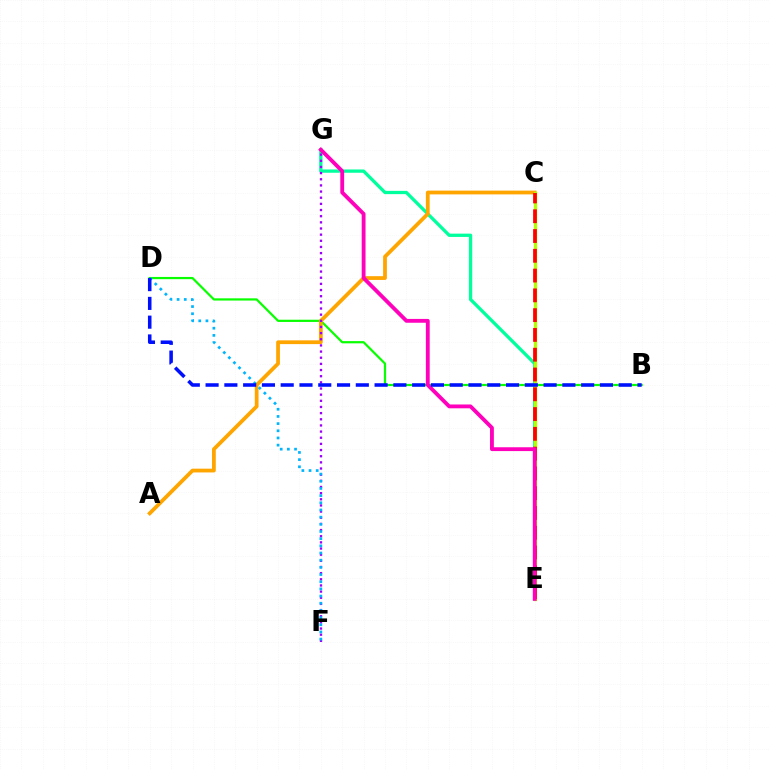{('E', 'G'): [{'color': '#00ff9d', 'line_style': 'solid', 'thickness': 2.36}, {'color': '#ff00bd', 'line_style': 'solid', 'thickness': 2.76}], ('B', 'D'): [{'color': '#08ff00', 'line_style': 'solid', 'thickness': 1.6}, {'color': '#0010ff', 'line_style': 'dashed', 'thickness': 2.55}], ('A', 'C'): [{'color': '#ffa500', 'line_style': 'solid', 'thickness': 2.71}], ('C', 'E'): [{'color': '#b3ff00', 'line_style': 'solid', 'thickness': 2.37}, {'color': '#ff0000', 'line_style': 'dashed', 'thickness': 2.69}], ('F', 'G'): [{'color': '#9b00ff', 'line_style': 'dotted', 'thickness': 1.67}], ('D', 'F'): [{'color': '#00b5ff', 'line_style': 'dotted', 'thickness': 1.95}]}